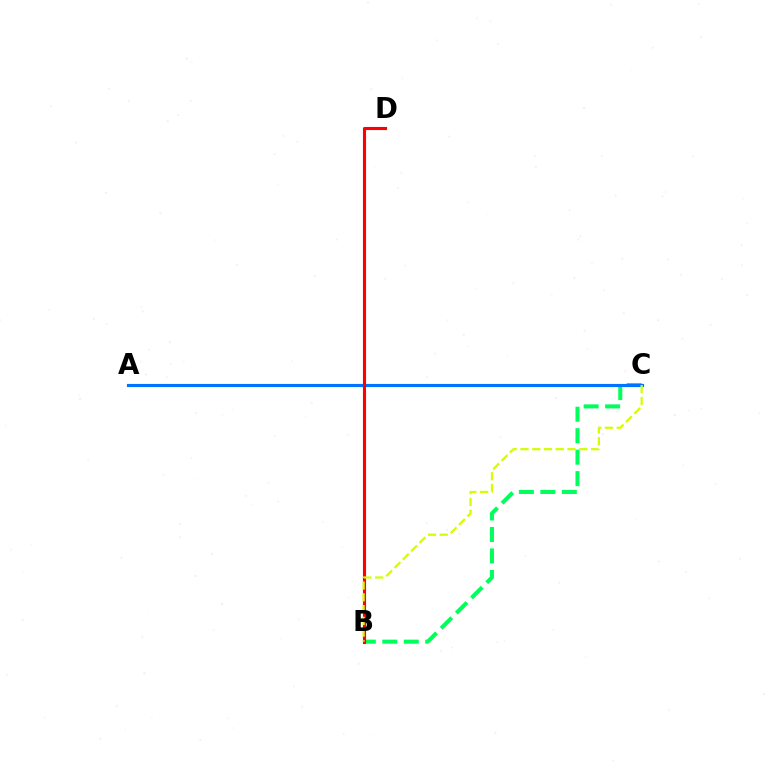{('B', 'C'): [{'color': '#00ff5c', 'line_style': 'dashed', 'thickness': 2.92}, {'color': '#d1ff00', 'line_style': 'dashed', 'thickness': 1.6}], ('A', 'C'): [{'color': '#b900ff', 'line_style': 'solid', 'thickness': 1.96}, {'color': '#0074ff', 'line_style': 'solid', 'thickness': 2.27}], ('B', 'D'): [{'color': '#ff0000', 'line_style': 'solid', 'thickness': 2.24}]}